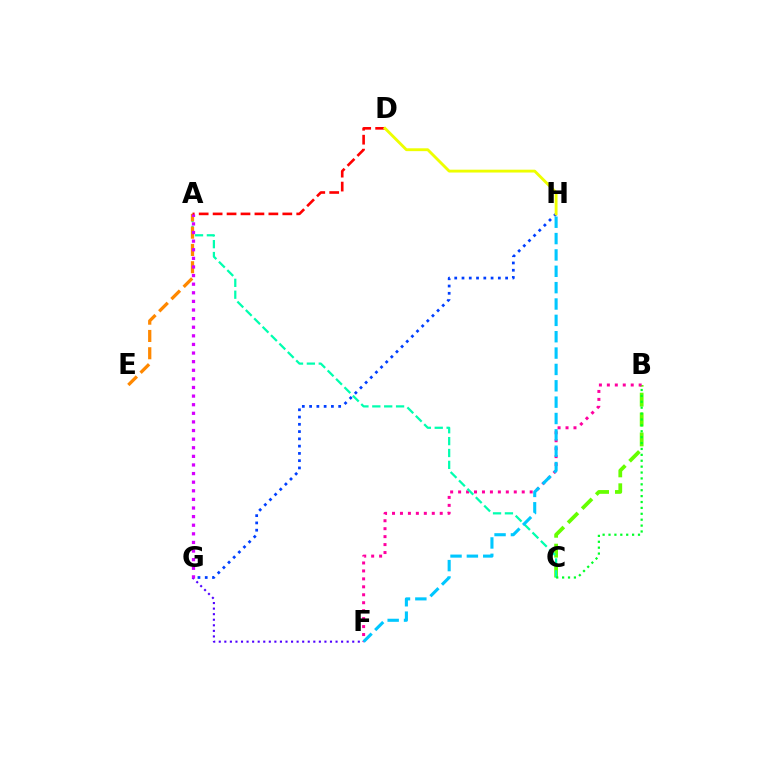{('B', 'C'): [{'color': '#66ff00', 'line_style': 'dashed', 'thickness': 2.7}, {'color': '#00ff27', 'line_style': 'dotted', 'thickness': 1.6}], ('F', 'G'): [{'color': '#4f00ff', 'line_style': 'dotted', 'thickness': 1.51}], ('B', 'F'): [{'color': '#ff00a0', 'line_style': 'dotted', 'thickness': 2.16}], ('A', 'C'): [{'color': '#00ffaf', 'line_style': 'dashed', 'thickness': 1.61}], ('A', 'E'): [{'color': '#ff8800', 'line_style': 'dashed', 'thickness': 2.35}], ('G', 'H'): [{'color': '#003fff', 'line_style': 'dotted', 'thickness': 1.98}], ('A', 'D'): [{'color': '#ff0000', 'line_style': 'dashed', 'thickness': 1.89}], ('D', 'H'): [{'color': '#eeff00', 'line_style': 'solid', 'thickness': 2.05}], ('F', 'H'): [{'color': '#00c7ff', 'line_style': 'dashed', 'thickness': 2.22}], ('A', 'G'): [{'color': '#d600ff', 'line_style': 'dotted', 'thickness': 2.34}]}